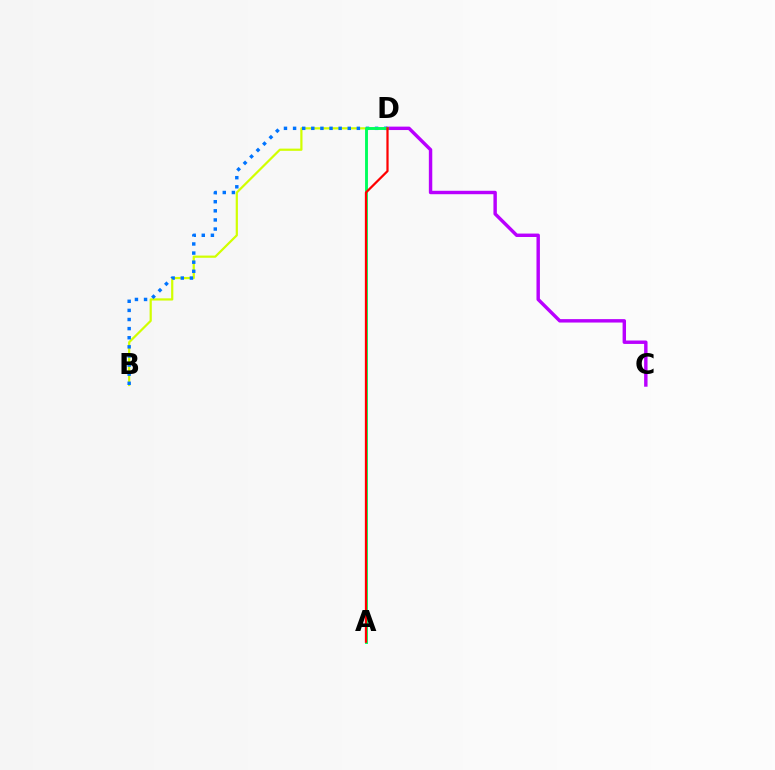{('C', 'D'): [{'color': '#b900ff', 'line_style': 'solid', 'thickness': 2.46}], ('B', 'D'): [{'color': '#d1ff00', 'line_style': 'solid', 'thickness': 1.59}, {'color': '#0074ff', 'line_style': 'dotted', 'thickness': 2.48}], ('A', 'D'): [{'color': '#00ff5c', 'line_style': 'solid', 'thickness': 2.08}, {'color': '#ff0000', 'line_style': 'solid', 'thickness': 1.61}]}